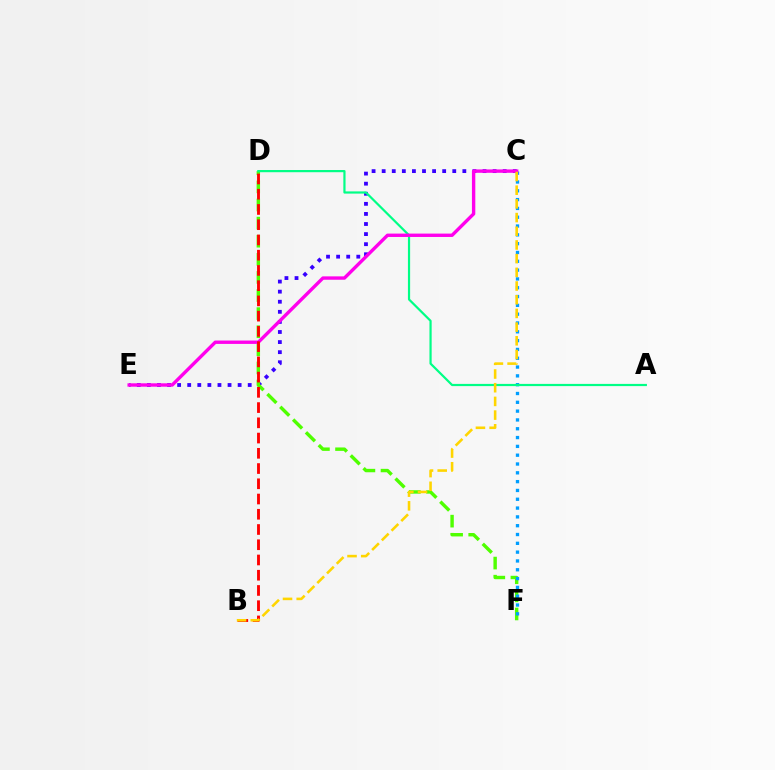{('C', 'E'): [{'color': '#3700ff', 'line_style': 'dotted', 'thickness': 2.74}, {'color': '#ff00ed', 'line_style': 'solid', 'thickness': 2.43}], ('D', 'F'): [{'color': '#4fff00', 'line_style': 'dashed', 'thickness': 2.46}], ('C', 'F'): [{'color': '#009eff', 'line_style': 'dotted', 'thickness': 2.39}], ('A', 'D'): [{'color': '#00ff86', 'line_style': 'solid', 'thickness': 1.58}], ('B', 'D'): [{'color': '#ff0000', 'line_style': 'dashed', 'thickness': 2.07}], ('B', 'C'): [{'color': '#ffd500', 'line_style': 'dashed', 'thickness': 1.86}]}